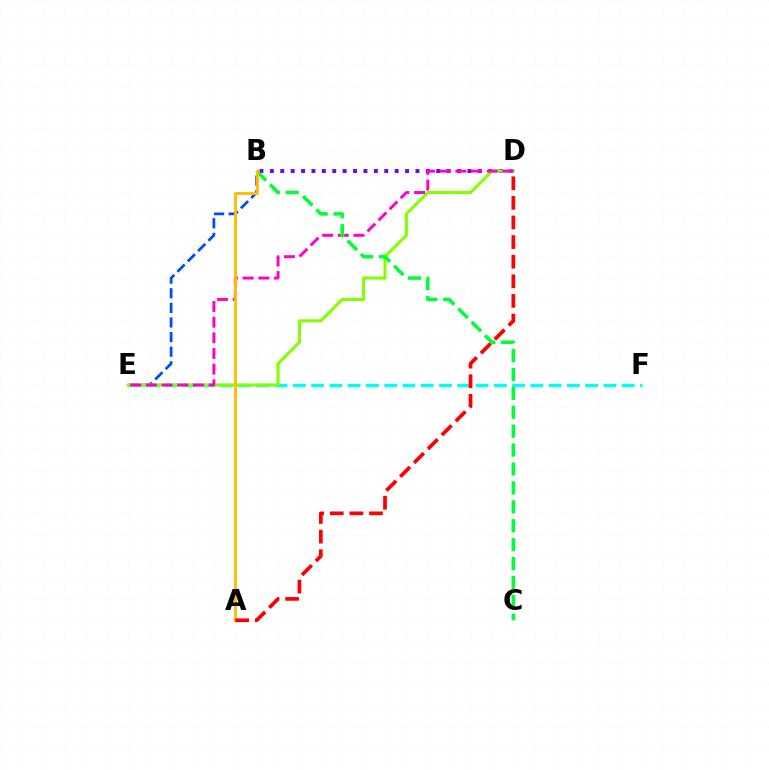{('B', 'E'): [{'color': '#004bff', 'line_style': 'dashed', 'thickness': 1.99}], ('B', 'D'): [{'color': '#7200ff', 'line_style': 'dotted', 'thickness': 2.83}], ('E', 'F'): [{'color': '#00fff6', 'line_style': 'dashed', 'thickness': 2.48}], ('D', 'E'): [{'color': '#84ff00', 'line_style': 'solid', 'thickness': 2.23}, {'color': '#ff00cf', 'line_style': 'dashed', 'thickness': 2.13}], ('B', 'C'): [{'color': '#00ff39', 'line_style': 'dashed', 'thickness': 2.57}], ('A', 'B'): [{'color': '#ffbd00', 'line_style': 'solid', 'thickness': 2.06}], ('A', 'D'): [{'color': '#ff0000', 'line_style': 'dashed', 'thickness': 2.66}]}